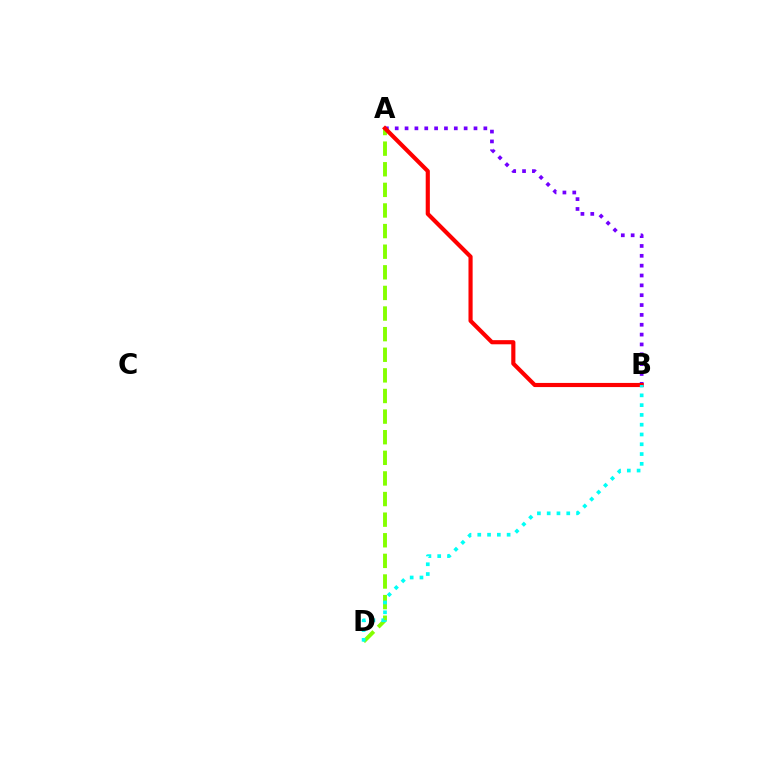{('A', 'D'): [{'color': '#84ff00', 'line_style': 'dashed', 'thickness': 2.8}], ('A', 'B'): [{'color': '#7200ff', 'line_style': 'dotted', 'thickness': 2.68}, {'color': '#ff0000', 'line_style': 'solid', 'thickness': 2.98}], ('B', 'D'): [{'color': '#00fff6', 'line_style': 'dotted', 'thickness': 2.66}]}